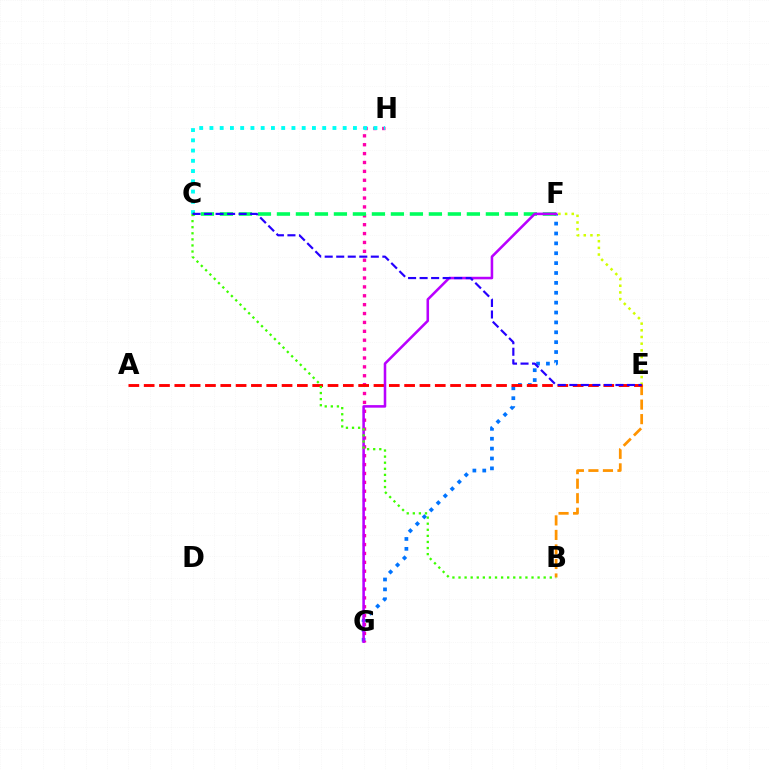{('F', 'G'): [{'color': '#0074ff', 'line_style': 'dotted', 'thickness': 2.68}, {'color': '#b900ff', 'line_style': 'solid', 'thickness': 1.84}], ('E', 'F'): [{'color': '#d1ff00', 'line_style': 'dotted', 'thickness': 1.81}], ('B', 'E'): [{'color': '#ff9400', 'line_style': 'dashed', 'thickness': 1.97}], ('G', 'H'): [{'color': '#ff00ac', 'line_style': 'dotted', 'thickness': 2.41}], ('C', 'H'): [{'color': '#00fff6', 'line_style': 'dotted', 'thickness': 2.79}], ('A', 'E'): [{'color': '#ff0000', 'line_style': 'dashed', 'thickness': 2.08}], ('C', 'F'): [{'color': '#00ff5c', 'line_style': 'dashed', 'thickness': 2.58}], ('B', 'C'): [{'color': '#3dff00', 'line_style': 'dotted', 'thickness': 1.65}], ('C', 'E'): [{'color': '#2500ff', 'line_style': 'dashed', 'thickness': 1.57}]}